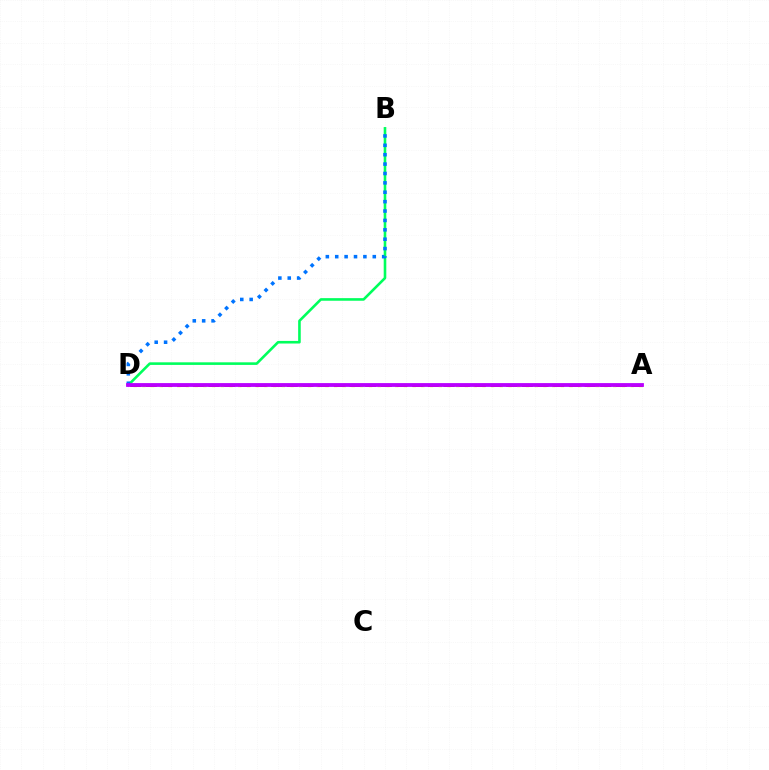{('A', 'D'): [{'color': '#d1ff00', 'line_style': 'dotted', 'thickness': 2.37}, {'color': '#ff0000', 'line_style': 'dashed', 'thickness': 2.13}, {'color': '#b900ff', 'line_style': 'solid', 'thickness': 2.74}], ('B', 'D'): [{'color': '#00ff5c', 'line_style': 'solid', 'thickness': 1.87}, {'color': '#0074ff', 'line_style': 'dotted', 'thickness': 2.55}]}